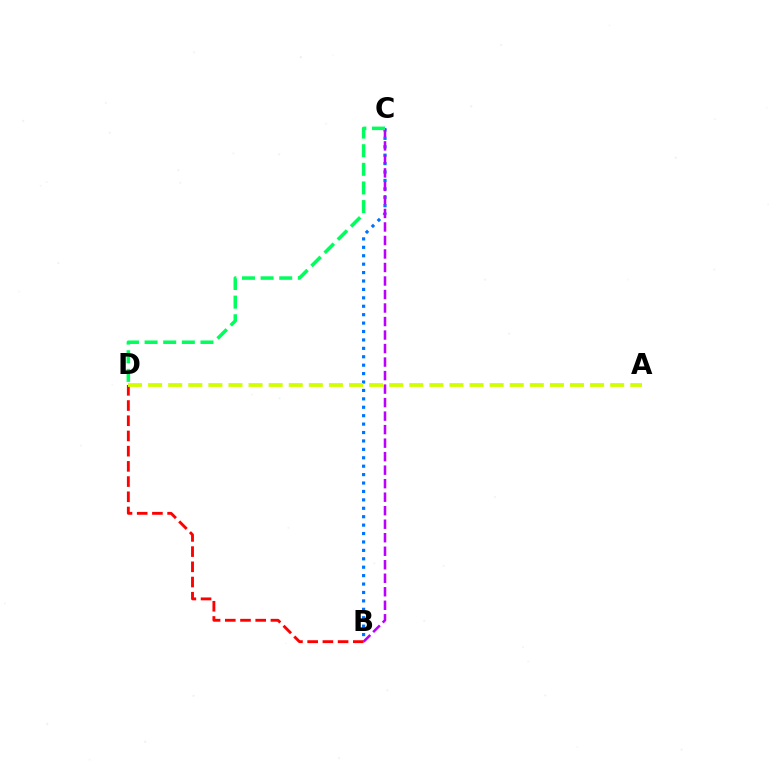{('B', 'C'): [{'color': '#0074ff', 'line_style': 'dotted', 'thickness': 2.29}, {'color': '#b900ff', 'line_style': 'dashed', 'thickness': 1.84}], ('B', 'D'): [{'color': '#ff0000', 'line_style': 'dashed', 'thickness': 2.07}], ('C', 'D'): [{'color': '#00ff5c', 'line_style': 'dashed', 'thickness': 2.53}], ('A', 'D'): [{'color': '#d1ff00', 'line_style': 'dashed', 'thickness': 2.73}]}